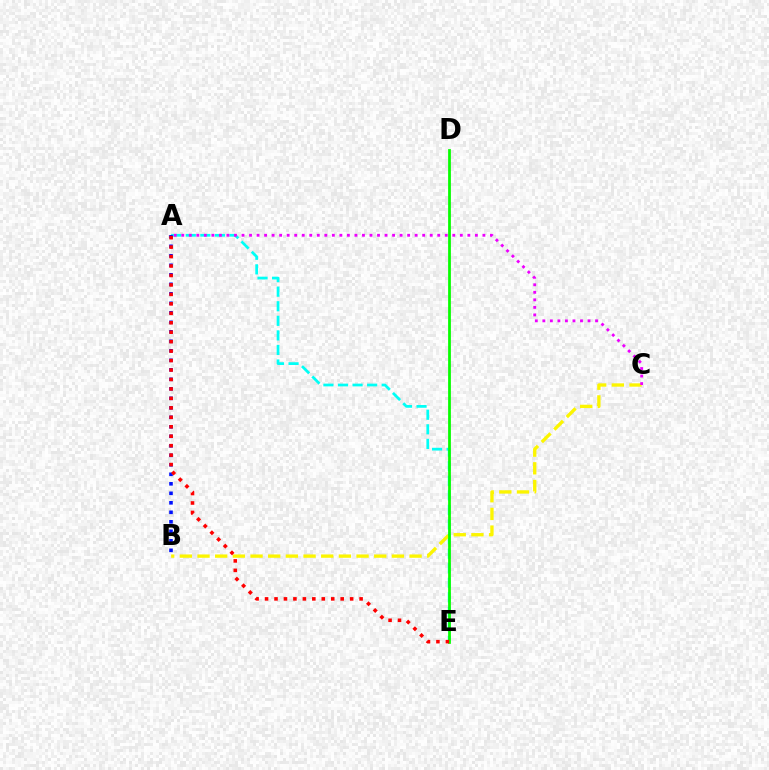{('A', 'E'): [{'color': '#00fff6', 'line_style': 'dashed', 'thickness': 1.98}, {'color': '#ff0000', 'line_style': 'dotted', 'thickness': 2.57}], ('A', 'B'): [{'color': '#0010ff', 'line_style': 'dotted', 'thickness': 2.58}], ('B', 'C'): [{'color': '#fcf500', 'line_style': 'dashed', 'thickness': 2.4}], ('A', 'C'): [{'color': '#ee00ff', 'line_style': 'dotted', 'thickness': 2.05}], ('D', 'E'): [{'color': '#08ff00', 'line_style': 'solid', 'thickness': 1.99}]}